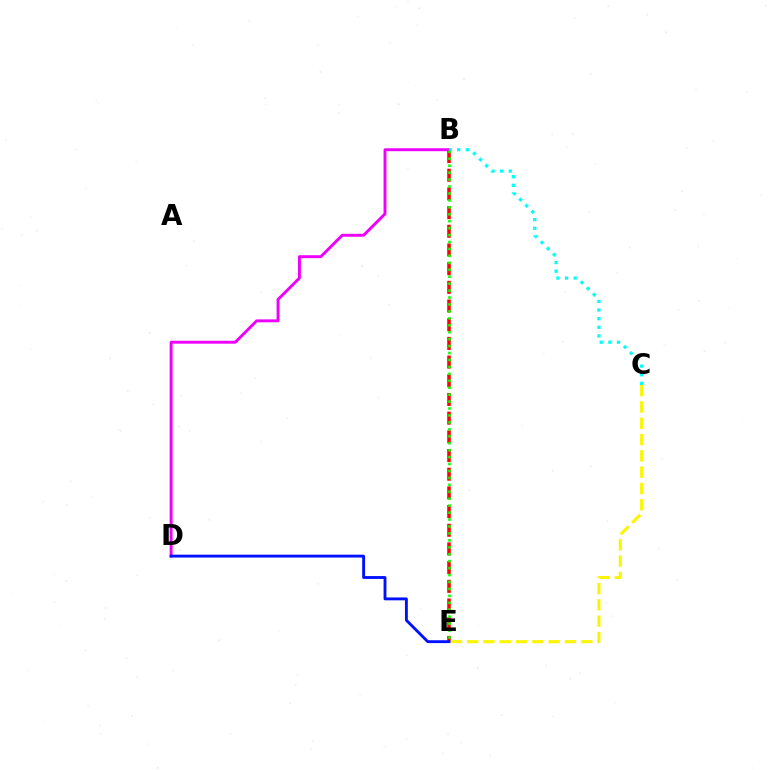{('B', 'E'): [{'color': '#ff0000', 'line_style': 'dashed', 'thickness': 2.54}, {'color': '#08ff00', 'line_style': 'dotted', 'thickness': 1.89}], ('B', 'D'): [{'color': '#ee00ff', 'line_style': 'solid', 'thickness': 2.11}], ('B', 'C'): [{'color': '#00fff6', 'line_style': 'dotted', 'thickness': 2.35}], ('D', 'E'): [{'color': '#0010ff', 'line_style': 'solid', 'thickness': 2.06}], ('C', 'E'): [{'color': '#fcf500', 'line_style': 'dashed', 'thickness': 2.21}]}